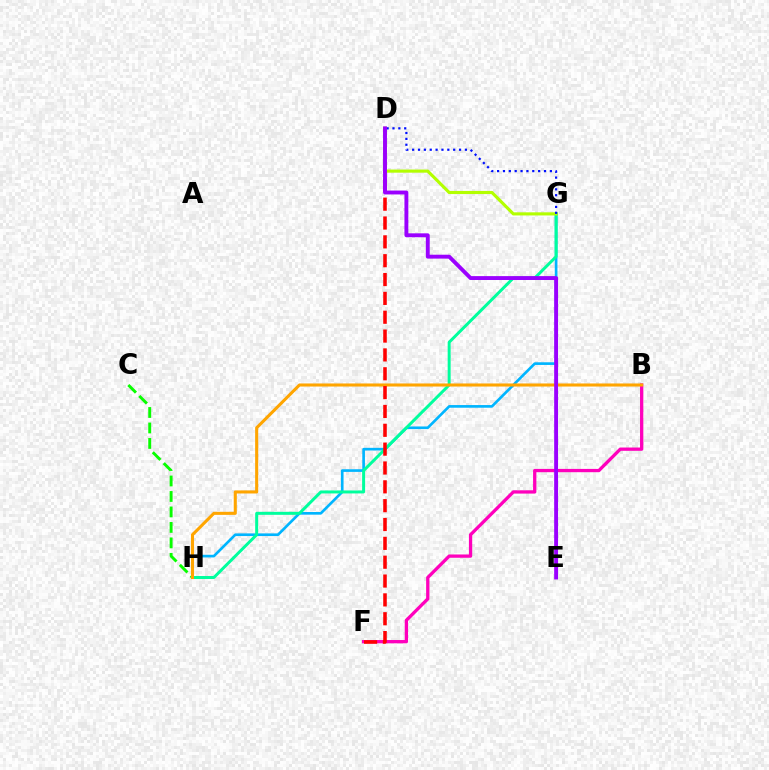{('C', 'H'): [{'color': '#08ff00', 'line_style': 'dashed', 'thickness': 2.1}], ('B', 'F'): [{'color': '#ff00bd', 'line_style': 'solid', 'thickness': 2.37}], ('G', 'H'): [{'color': '#00b5ff', 'line_style': 'solid', 'thickness': 1.91}, {'color': '#00ff9d', 'line_style': 'solid', 'thickness': 2.15}], ('B', 'H'): [{'color': '#ffa500', 'line_style': 'solid', 'thickness': 2.21}], ('D', 'F'): [{'color': '#ff0000', 'line_style': 'dashed', 'thickness': 2.56}], ('D', 'G'): [{'color': '#b3ff00', 'line_style': 'solid', 'thickness': 2.25}, {'color': '#0010ff', 'line_style': 'dotted', 'thickness': 1.59}], ('D', 'E'): [{'color': '#9b00ff', 'line_style': 'solid', 'thickness': 2.8}]}